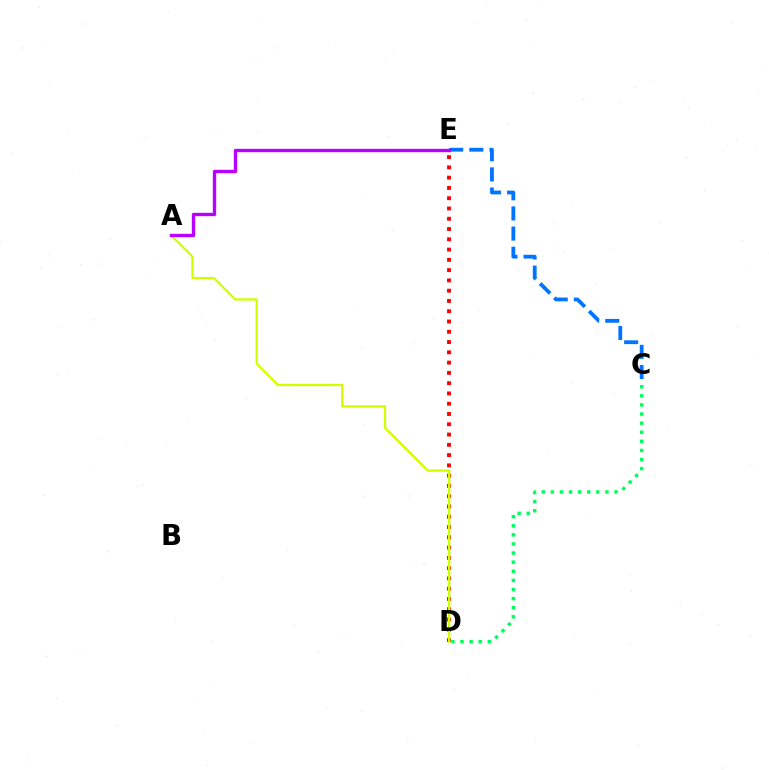{('C', 'E'): [{'color': '#0074ff', 'line_style': 'dashed', 'thickness': 2.74}], ('D', 'E'): [{'color': '#ff0000', 'line_style': 'dotted', 'thickness': 2.79}], ('C', 'D'): [{'color': '#00ff5c', 'line_style': 'dotted', 'thickness': 2.47}], ('A', 'D'): [{'color': '#d1ff00', 'line_style': 'solid', 'thickness': 1.66}], ('A', 'E'): [{'color': '#b900ff', 'line_style': 'solid', 'thickness': 2.43}]}